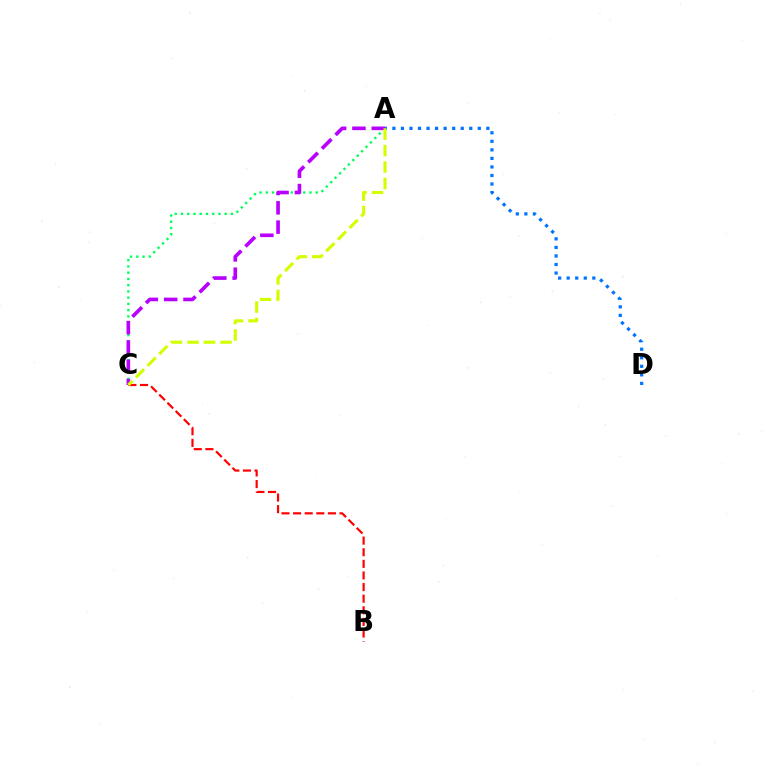{('A', 'C'): [{'color': '#00ff5c', 'line_style': 'dotted', 'thickness': 1.7}, {'color': '#b900ff', 'line_style': 'dashed', 'thickness': 2.63}, {'color': '#d1ff00', 'line_style': 'dashed', 'thickness': 2.24}], ('B', 'C'): [{'color': '#ff0000', 'line_style': 'dashed', 'thickness': 1.58}], ('A', 'D'): [{'color': '#0074ff', 'line_style': 'dotted', 'thickness': 2.32}]}